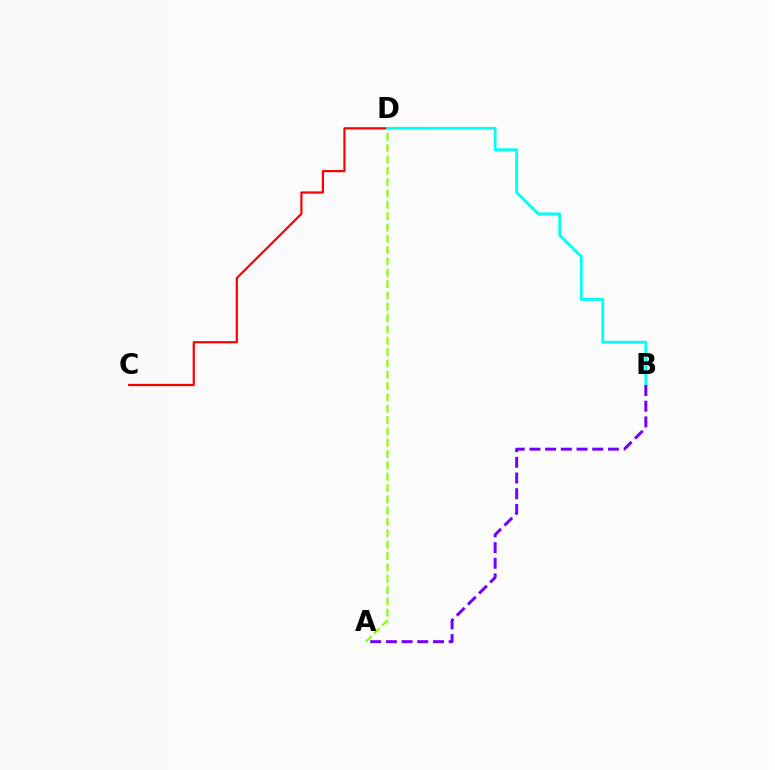{('C', 'D'): [{'color': '#ff0000', 'line_style': 'solid', 'thickness': 1.59}], ('A', 'D'): [{'color': '#84ff00', 'line_style': 'dashed', 'thickness': 1.54}], ('B', 'D'): [{'color': '#00fff6', 'line_style': 'solid', 'thickness': 2.05}], ('A', 'B'): [{'color': '#7200ff', 'line_style': 'dashed', 'thickness': 2.13}]}